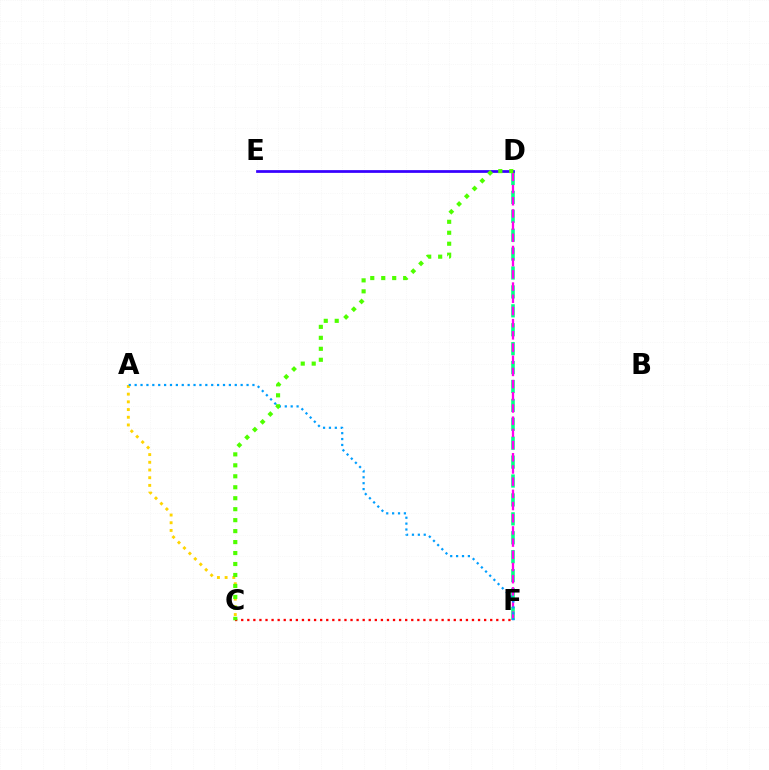{('D', 'F'): [{'color': '#00ff86', 'line_style': 'dashed', 'thickness': 2.57}, {'color': '#ff00ed', 'line_style': 'dashed', 'thickness': 1.66}], ('A', 'C'): [{'color': '#ffd500', 'line_style': 'dotted', 'thickness': 2.09}], ('C', 'F'): [{'color': '#ff0000', 'line_style': 'dotted', 'thickness': 1.65}], ('D', 'E'): [{'color': '#3700ff', 'line_style': 'solid', 'thickness': 1.97}], ('A', 'F'): [{'color': '#009eff', 'line_style': 'dotted', 'thickness': 1.6}], ('C', 'D'): [{'color': '#4fff00', 'line_style': 'dotted', 'thickness': 2.98}]}